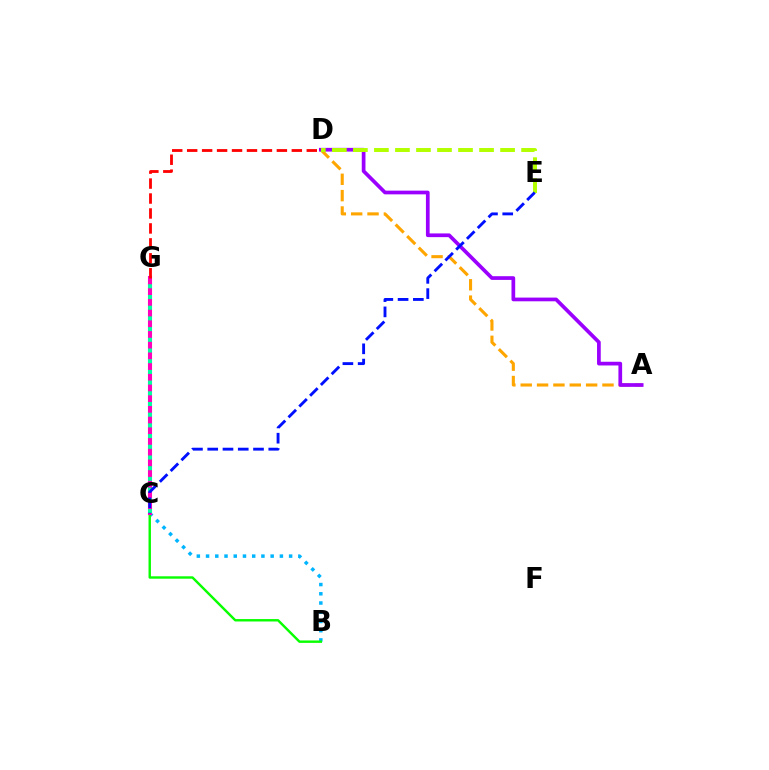{('B', 'C'): [{'color': '#00b5ff', 'line_style': 'dotted', 'thickness': 2.51}, {'color': '#08ff00', 'line_style': 'solid', 'thickness': 1.74}], ('A', 'D'): [{'color': '#ffa500', 'line_style': 'dashed', 'thickness': 2.22}, {'color': '#9b00ff', 'line_style': 'solid', 'thickness': 2.67}], ('D', 'E'): [{'color': '#b3ff00', 'line_style': 'dashed', 'thickness': 2.86}], ('C', 'G'): [{'color': '#ff00bd', 'line_style': 'solid', 'thickness': 2.93}, {'color': '#00ff9d', 'line_style': 'dotted', 'thickness': 2.91}], ('D', 'G'): [{'color': '#ff0000', 'line_style': 'dashed', 'thickness': 2.03}], ('C', 'E'): [{'color': '#0010ff', 'line_style': 'dashed', 'thickness': 2.07}]}